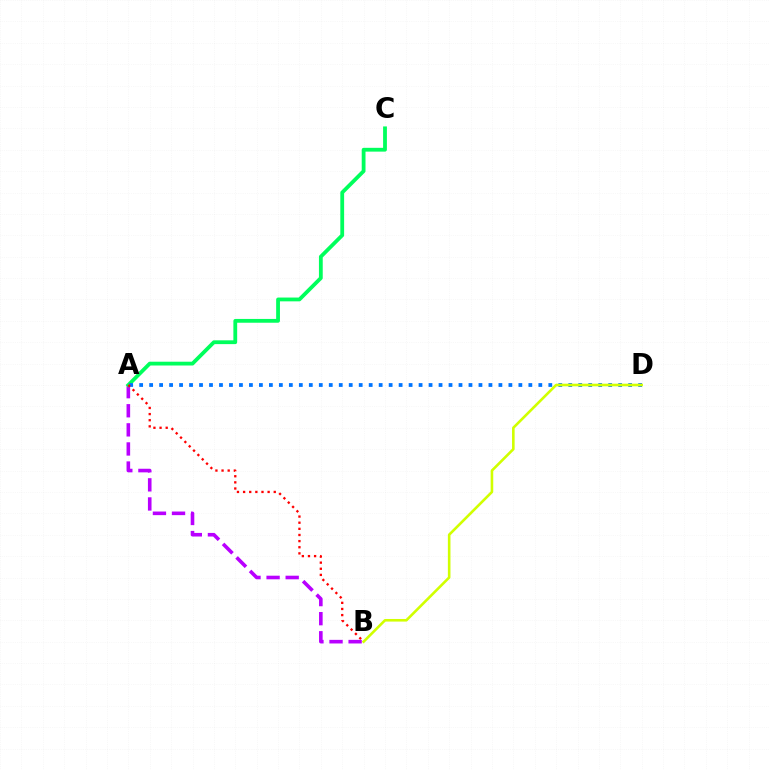{('A', 'B'): [{'color': '#b900ff', 'line_style': 'dashed', 'thickness': 2.59}, {'color': '#ff0000', 'line_style': 'dotted', 'thickness': 1.67}], ('A', 'C'): [{'color': '#00ff5c', 'line_style': 'solid', 'thickness': 2.73}], ('A', 'D'): [{'color': '#0074ff', 'line_style': 'dotted', 'thickness': 2.71}], ('B', 'D'): [{'color': '#d1ff00', 'line_style': 'solid', 'thickness': 1.87}]}